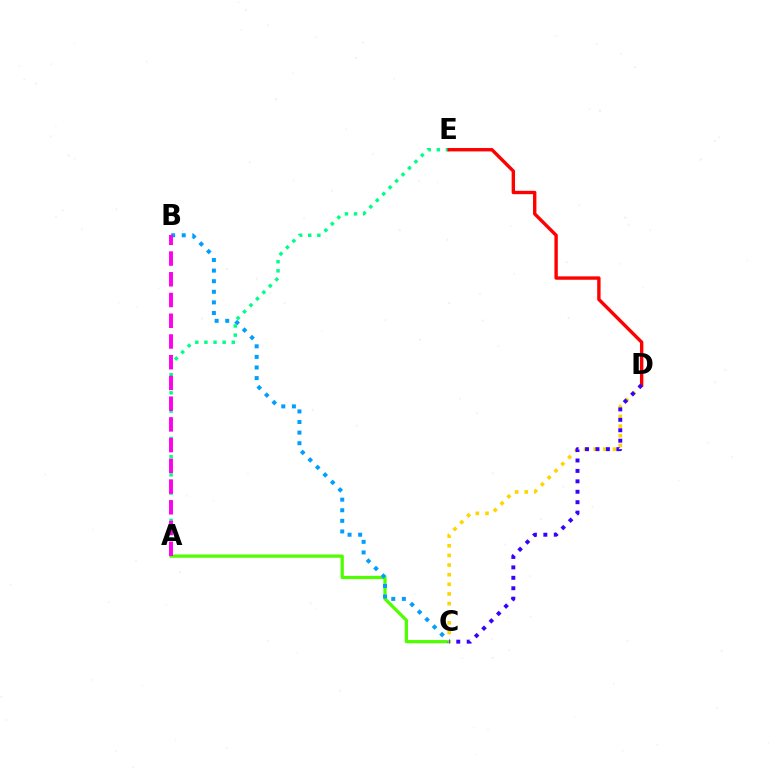{('A', 'C'): [{'color': '#4fff00', 'line_style': 'solid', 'thickness': 2.33}], ('B', 'C'): [{'color': '#009eff', 'line_style': 'dotted', 'thickness': 2.88}], ('A', 'E'): [{'color': '#00ff86', 'line_style': 'dotted', 'thickness': 2.48}], ('C', 'D'): [{'color': '#ffd500', 'line_style': 'dotted', 'thickness': 2.62}, {'color': '#3700ff', 'line_style': 'dotted', 'thickness': 2.83}], ('D', 'E'): [{'color': '#ff0000', 'line_style': 'solid', 'thickness': 2.44}], ('A', 'B'): [{'color': '#ff00ed', 'line_style': 'dashed', 'thickness': 2.82}]}